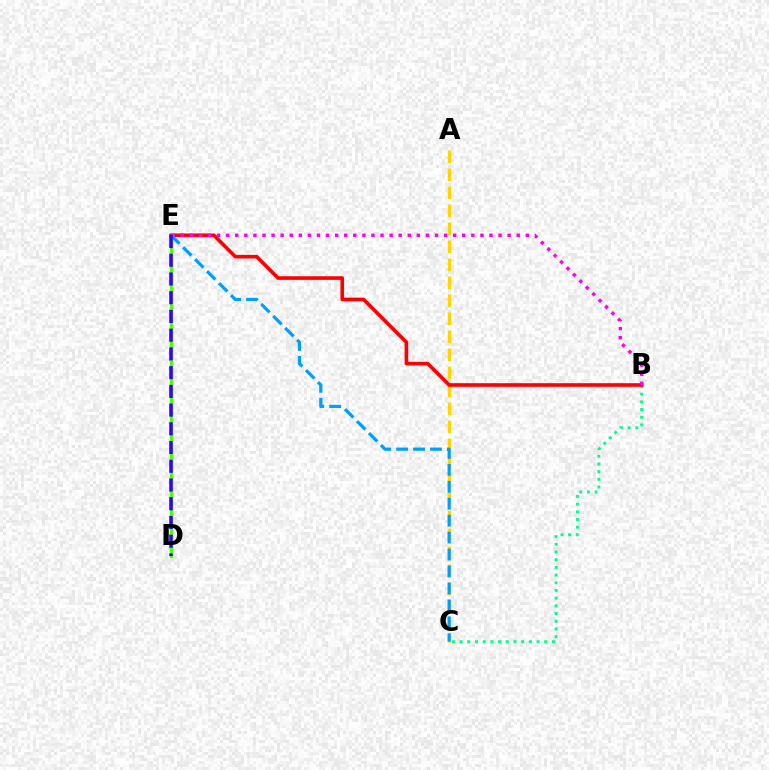{('A', 'C'): [{'color': '#ffd500', 'line_style': 'dashed', 'thickness': 2.45}], ('D', 'E'): [{'color': '#4fff00', 'line_style': 'solid', 'thickness': 2.4}, {'color': '#3700ff', 'line_style': 'dashed', 'thickness': 2.54}], ('B', 'C'): [{'color': '#00ff86', 'line_style': 'dotted', 'thickness': 2.09}], ('B', 'E'): [{'color': '#ff0000', 'line_style': 'solid', 'thickness': 2.61}, {'color': '#ff00ed', 'line_style': 'dotted', 'thickness': 2.47}], ('C', 'E'): [{'color': '#009eff', 'line_style': 'dashed', 'thickness': 2.3}]}